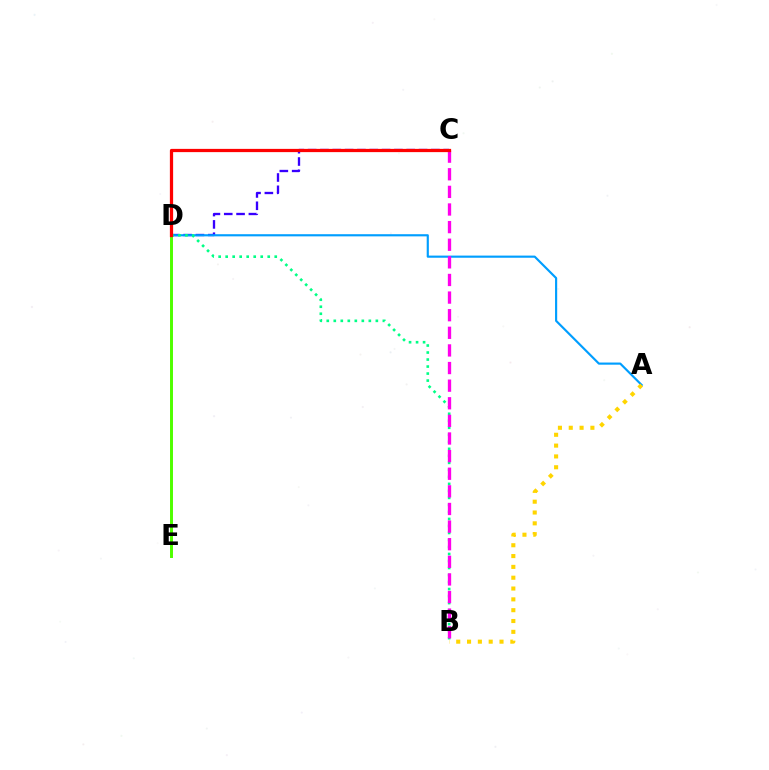{('C', 'D'): [{'color': '#3700ff', 'line_style': 'dashed', 'thickness': 1.67}, {'color': '#ff0000', 'line_style': 'solid', 'thickness': 2.34}], ('A', 'D'): [{'color': '#009eff', 'line_style': 'solid', 'thickness': 1.55}], ('B', 'D'): [{'color': '#00ff86', 'line_style': 'dotted', 'thickness': 1.9}], ('B', 'C'): [{'color': '#ff00ed', 'line_style': 'dashed', 'thickness': 2.39}], ('A', 'B'): [{'color': '#ffd500', 'line_style': 'dotted', 'thickness': 2.94}], ('D', 'E'): [{'color': '#4fff00', 'line_style': 'solid', 'thickness': 2.13}]}